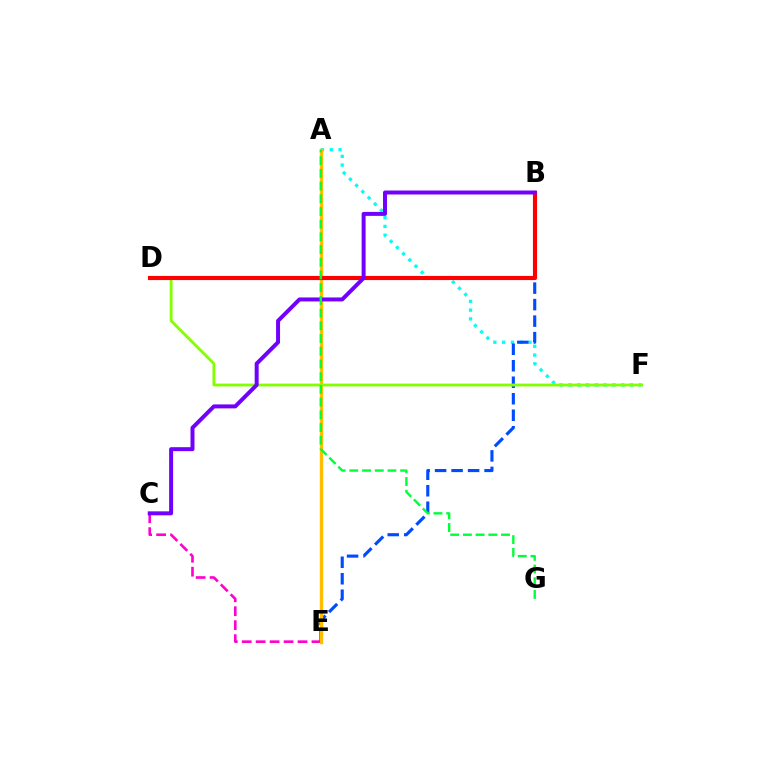{('C', 'E'): [{'color': '#ff00cf', 'line_style': 'dashed', 'thickness': 1.9}], ('A', 'F'): [{'color': '#00fff6', 'line_style': 'dotted', 'thickness': 2.39}], ('B', 'E'): [{'color': '#004bff', 'line_style': 'dashed', 'thickness': 2.24}], ('A', 'E'): [{'color': '#ffbd00', 'line_style': 'solid', 'thickness': 2.44}], ('D', 'F'): [{'color': '#84ff00', 'line_style': 'solid', 'thickness': 2.03}], ('B', 'D'): [{'color': '#ff0000', 'line_style': 'solid', 'thickness': 2.98}], ('B', 'C'): [{'color': '#7200ff', 'line_style': 'solid', 'thickness': 2.86}], ('A', 'G'): [{'color': '#00ff39', 'line_style': 'dashed', 'thickness': 1.73}]}